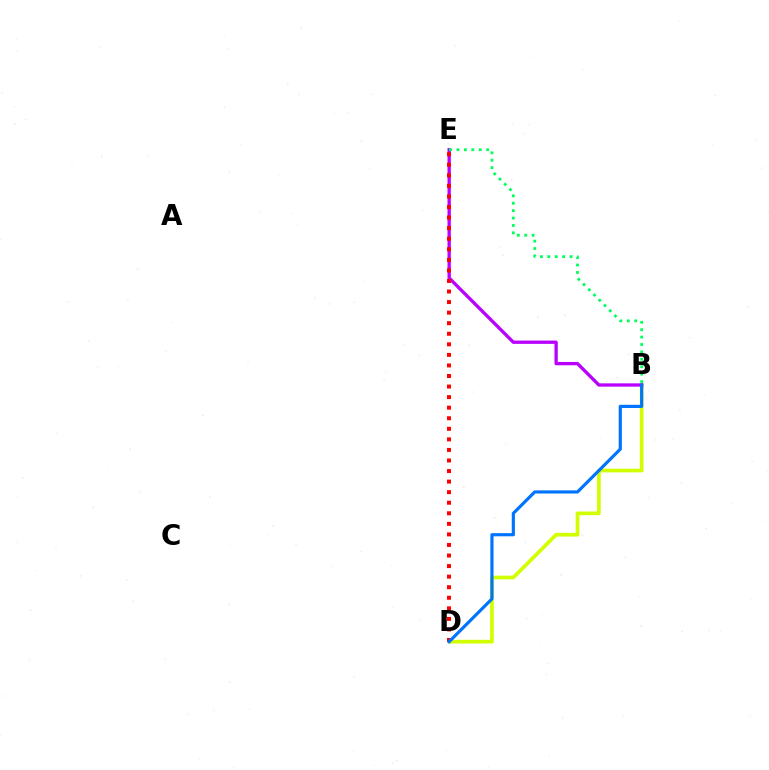{('B', 'D'): [{'color': '#d1ff00', 'line_style': 'solid', 'thickness': 2.66}, {'color': '#0074ff', 'line_style': 'solid', 'thickness': 2.28}], ('B', 'E'): [{'color': '#b900ff', 'line_style': 'solid', 'thickness': 2.38}, {'color': '#00ff5c', 'line_style': 'dotted', 'thickness': 2.01}], ('D', 'E'): [{'color': '#ff0000', 'line_style': 'dotted', 'thickness': 2.87}]}